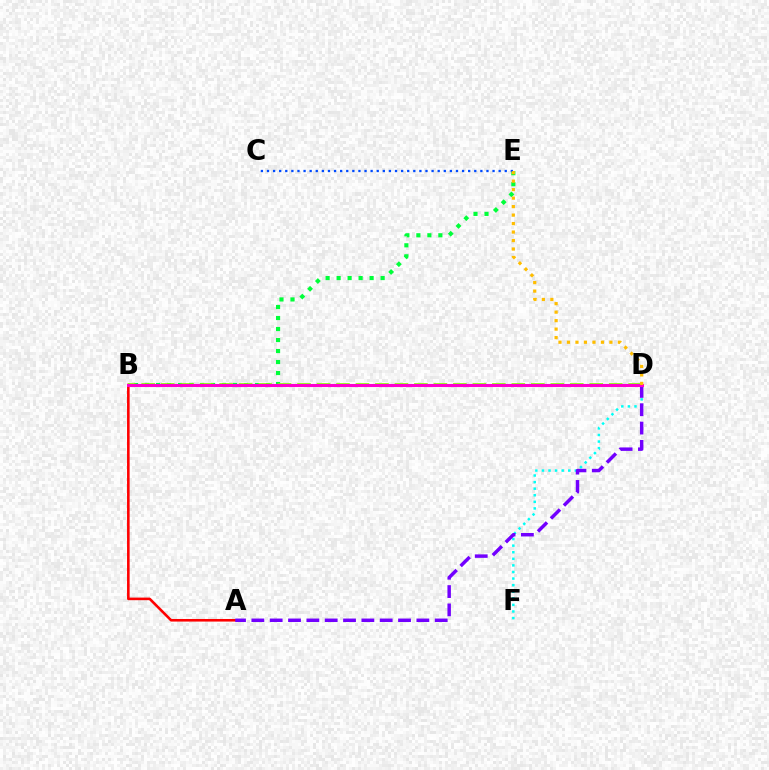{('A', 'B'): [{'color': '#ff0000', 'line_style': 'solid', 'thickness': 1.87}], ('D', 'F'): [{'color': '#00fff6', 'line_style': 'dotted', 'thickness': 1.79}], ('B', 'E'): [{'color': '#00ff39', 'line_style': 'dotted', 'thickness': 2.99}], ('C', 'E'): [{'color': '#004bff', 'line_style': 'dotted', 'thickness': 1.66}], ('B', 'D'): [{'color': '#84ff00', 'line_style': 'dashed', 'thickness': 2.65}, {'color': '#ff00cf', 'line_style': 'solid', 'thickness': 2.21}], ('A', 'D'): [{'color': '#7200ff', 'line_style': 'dashed', 'thickness': 2.49}], ('D', 'E'): [{'color': '#ffbd00', 'line_style': 'dotted', 'thickness': 2.31}]}